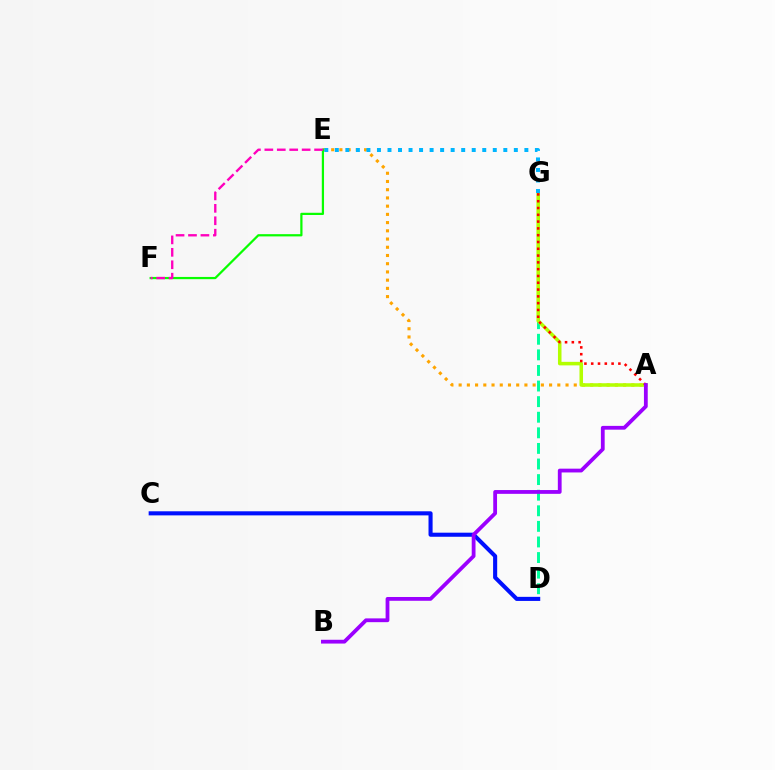{('D', 'G'): [{'color': '#00ff9d', 'line_style': 'dashed', 'thickness': 2.12}], ('A', 'E'): [{'color': '#ffa500', 'line_style': 'dotted', 'thickness': 2.23}], ('A', 'G'): [{'color': '#b3ff00', 'line_style': 'solid', 'thickness': 2.55}, {'color': '#ff0000', 'line_style': 'dotted', 'thickness': 1.85}], ('E', 'F'): [{'color': '#08ff00', 'line_style': 'solid', 'thickness': 1.61}, {'color': '#ff00bd', 'line_style': 'dashed', 'thickness': 1.69}], ('E', 'G'): [{'color': '#00b5ff', 'line_style': 'dotted', 'thickness': 2.86}], ('C', 'D'): [{'color': '#0010ff', 'line_style': 'solid', 'thickness': 2.94}], ('A', 'B'): [{'color': '#9b00ff', 'line_style': 'solid', 'thickness': 2.73}]}